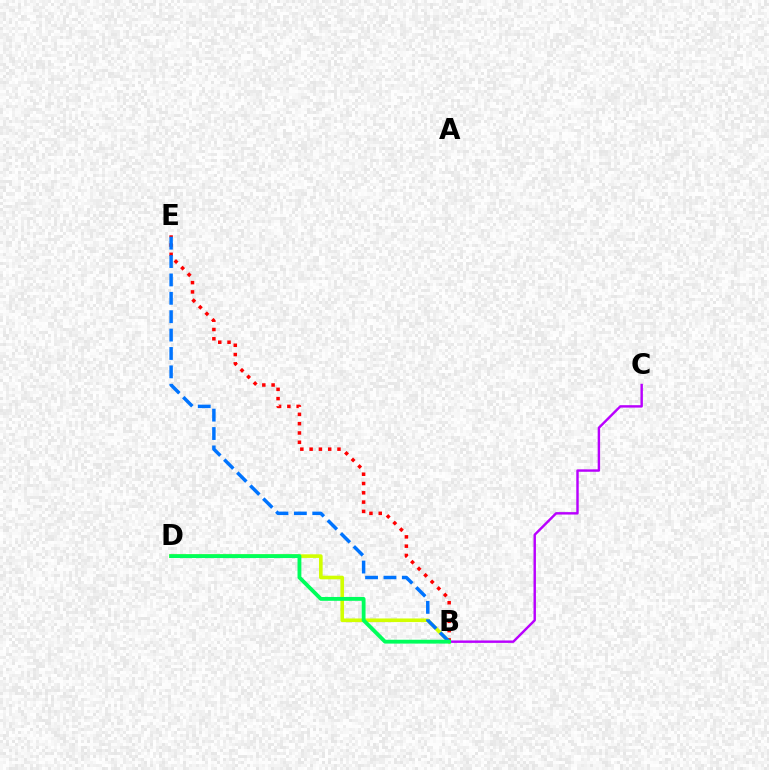{('B', 'D'): [{'color': '#d1ff00', 'line_style': 'solid', 'thickness': 2.61}, {'color': '#00ff5c', 'line_style': 'solid', 'thickness': 2.77}], ('B', 'E'): [{'color': '#ff0000', 'line_style': 'dotted', 'thickness': 2.52}, {'color': '#0074ff', 'line_style': 'dashed', 'thickness': 2.5}], ('B', 'C'): [{'color': '#b900ff', 'line_style': 'solid', 'thickness': 1.75}]}